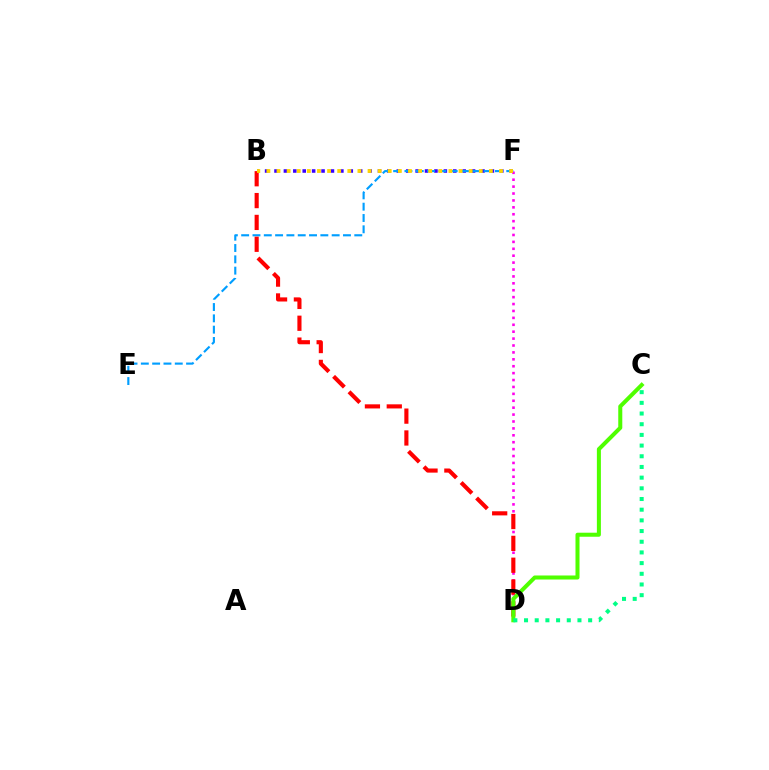{('B', 'F'): [{'color': '#3700ff', 'line_style': 'dotted', 'thickness': 2.56}, {'color': '#ffd500', 'line_style': 'dotted', 'thickness': 2.75}], ('D', 'F'): [{'color': '#ff00ed', 'line_style': 'dotted', 'thickness': 1.88}], ('E', 'F'): [{'color': '#009eff', 'line_style': 'dashed', 'thickness': 1.54}], ('B', 'D'): [{'color': '#ff0000', 'line_style': 'dashed', 'thickness': 2.97}], ('C', 'D'): [{'color': '#4fff00', 'line_style': 'solid', 'thickness': 2.9}, {'color': '#00ff86', 'line_style': 'dotted', 'thickness': 2.9}]}